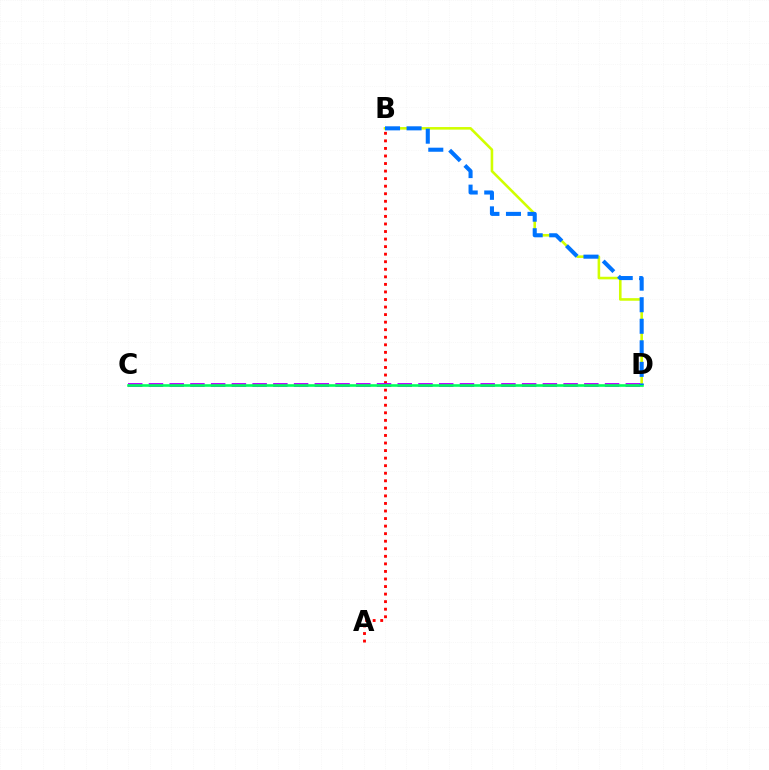{('B', 'D'): [{'color': '#d1ff00', 'line_style': 'solid', 'thickness': 1.87}, {'color': '#0074ff', 'line_style': 'dashed', 'thickness': 2.93}], ('A', 'B'): [{'color': '#ff0000', 'line_style': 'dotted', 'thickness': 2.05}], ('C', 'D'): [{'color': '#b900ff', 'line_style': 'dashed', 'thickness': 2.82}, {'color': '#00ff5c', 'line_style': 'solid', 'thickness': 1.88}]}